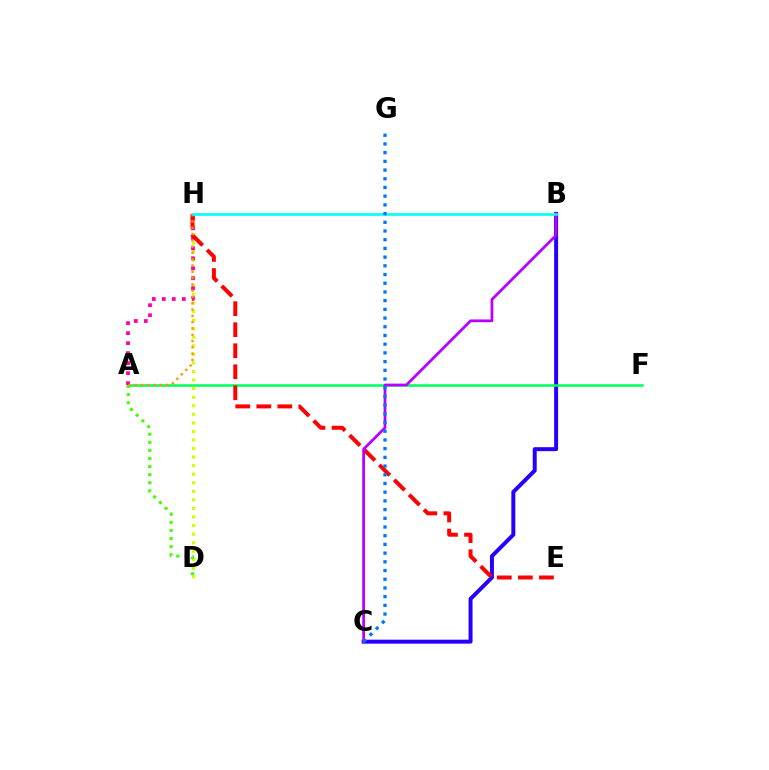{('B', 'C'): [{'color': '#2500ff', 'line_style': 'solid', 'thickness': 2.86}, {'color': '#b900ff', 'line_style': 'solid', 'thickness': 1.99}], ('A', 'F'): [{'color': '#00ff5c', 'line_style': 'solid', 'thickness': 1.84}], ('D', 'H'): [{'color': '#d1ff00', 'line_style': 'dotted', 'thickness': 2.33}], ('A', 'H'): [{'color': '#ff00ac', 'line_style': 'dotted', 'thickness': 2.71}, {'color': '#ff9400', 'line_style': 'dotted', 'thickness': 1.71}], ('A', 'D'): [{'color': '#3dff00', 'line_style': 'dotted', 'thickness': 2.2}], ('E', 'H'): [{'color': '#ff0000', 'line_style': 'dashed', 'thickness': 2.86}], ('B', 'H'): [{'color': '#00fff6', 'line_style': 'solid', 'thickness': 1.88}], ('C', 'G'): [{'color': '#0074ff', 'line_style': 'dotted', 'thickness': 2.37}]}